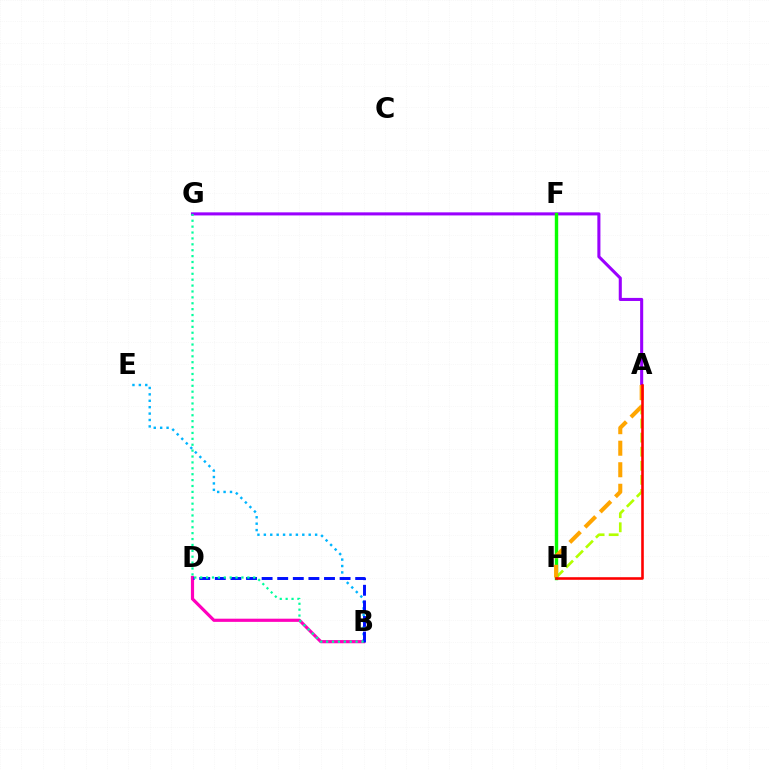{('B', 'D'): [{'color': '#ff00bd', 'line_style': 'solid', 'thickness': 2.29}, {'color': '#0010ff', 'line_style': 'dashed', 'thickness': 2.12}], ('B', 'E'): [{'color': '#00b5ff', 'line_style': 'dotted', 'thickness': 1.74}], ('A', 'G'): [{'color': '#9b00ff', 'line_style': 'solid', 'thickness': 2.21}], ('A', 'H'): [{'color': '#b3ff00', 'line_style': 'dashed', 'thickness': 1.91}, {'color': '#ffa500', 'line_style': 'dashed', 'thickness': 2.92}, {'color': '#ff0000', 'line_style': 'solid', 'thickness': 1.87}], ('B', 'G'): [{'color': '#00ff9d', 'line_style': 'dotted', 'thickness': 1.6}], ('F', 'H'): [{'color': '#08ff00', 'line_style': 'solid', 'thickness': 2.45}]}